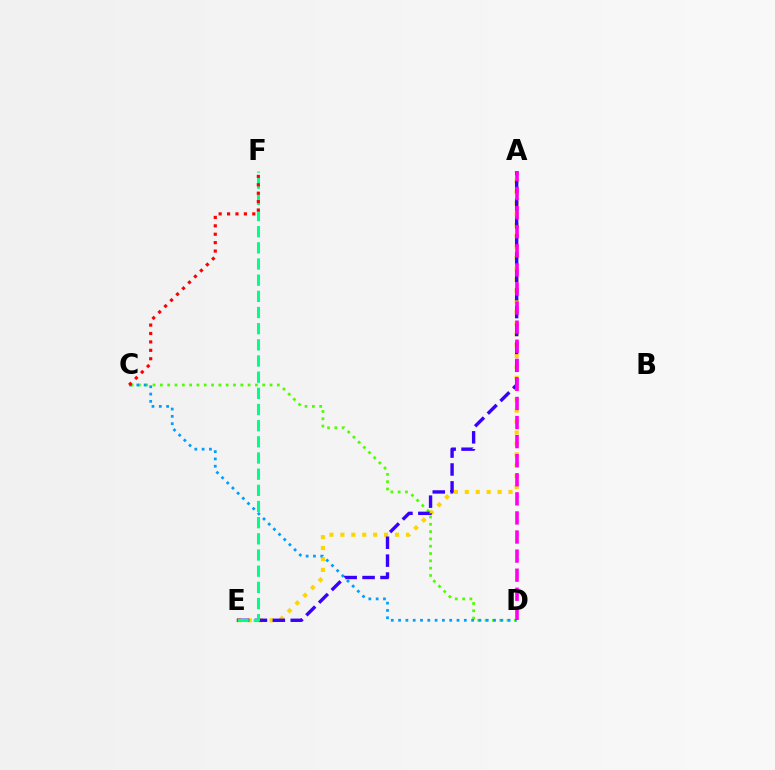{('A', 'E'): [{'color': '#ffd500', 'line_style': 'dotted', 'thickness': 2.97}, {'color': '#3700ff', 'line_style': 'dashed', 'thickness': 2.43}], ('C', 'D'): [{'color': '#4fff00', 'line_style': 'dotted', 'thickness': 1.99}, {'color': '#009eff', 'line_style': 'dotted', 'thickness': 1.98}], ('A', 'D'): [{'color': '#ff00ed', 'line_style': 'dashed', 'thickness': 2.59}], ('E', 'F'): [{'color': '#00ff86', 'line_style': 'dashed', 'thickness': 2.2}], ('C', 'F'): [{'color': '#ff0000', 'line_style': 'dotted', 'thickness': 2.28}]}